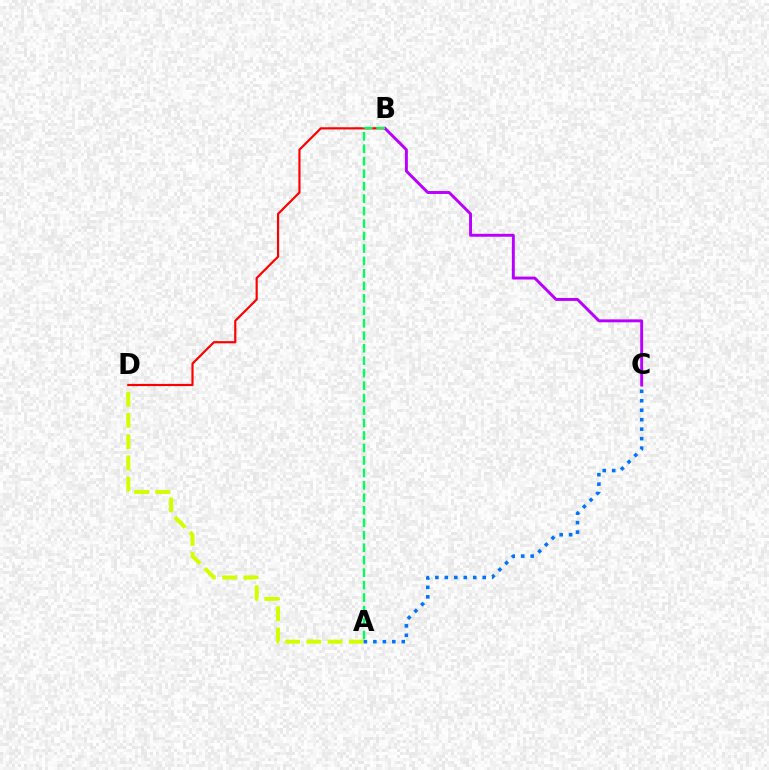{('A', 'D'): [{'color': '#d1ff00', 'line_style': 'dashed', 'thickness': 2.88}], ('B', 'D'): [{'color': '#ff0000', 'line_style': 'solid', 'thickness': 1.57}], ('B', 'C'): [{'color': '#b900ff', 'line_style': 'solid', 'thickness': 2.11}], ('A', 'C'): [{'color': '#0074ff', 'line_style': 'dotted', 'thickness': 2.57}], ('A', 'B'): [{'color': '#00ff5c', 'line_style': 'dashed', 'thickness': 1.69}]}